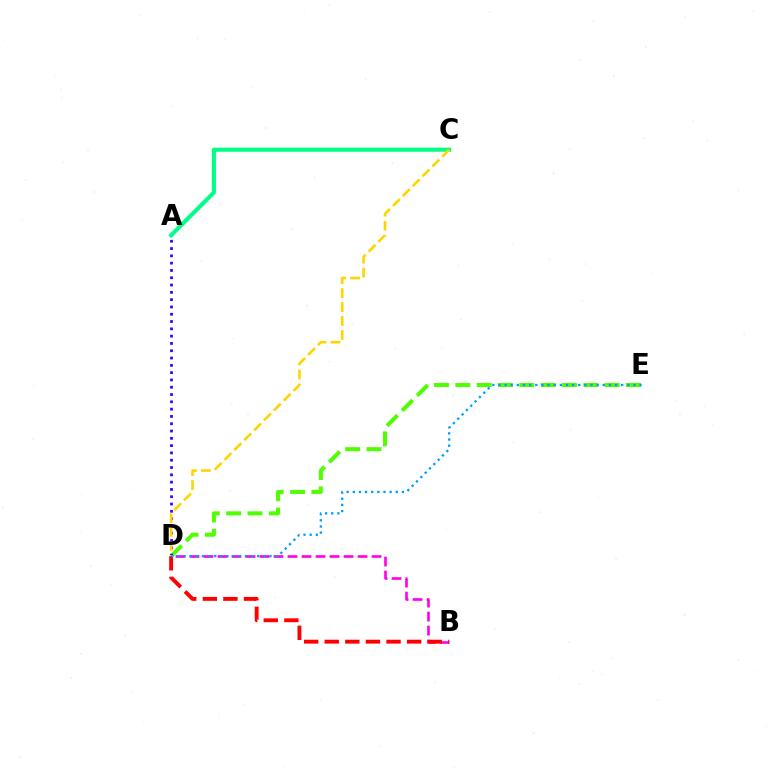{('B', 'D'): [{'color': '#ff00ed', 'line_style': 'dashed', 'thickness': 1.9}, {'color': '#ff0000', 'line_style': 'dashed', 'thickness': 2.8}], ('A', 'C'): [{'color': '#00ff86', 'line_style': 'solid', 'thickness': 2.94}], ('D', 'E'): [{'color': '#4fff00', 'line_style': 'dashed', 'thickness': 2.9}, {'color': '#009eff', 'line_style': 'dotted', 'thickness': 1.67}], ('A', 'D'): [{'color': '#3700ff', 'line_style': 'dotted', 'thickness': 1.98}], ('C', 'D'): [{'color': '#ffd500', 'line_style': 'dashed', 'thickness': 1.9}]}